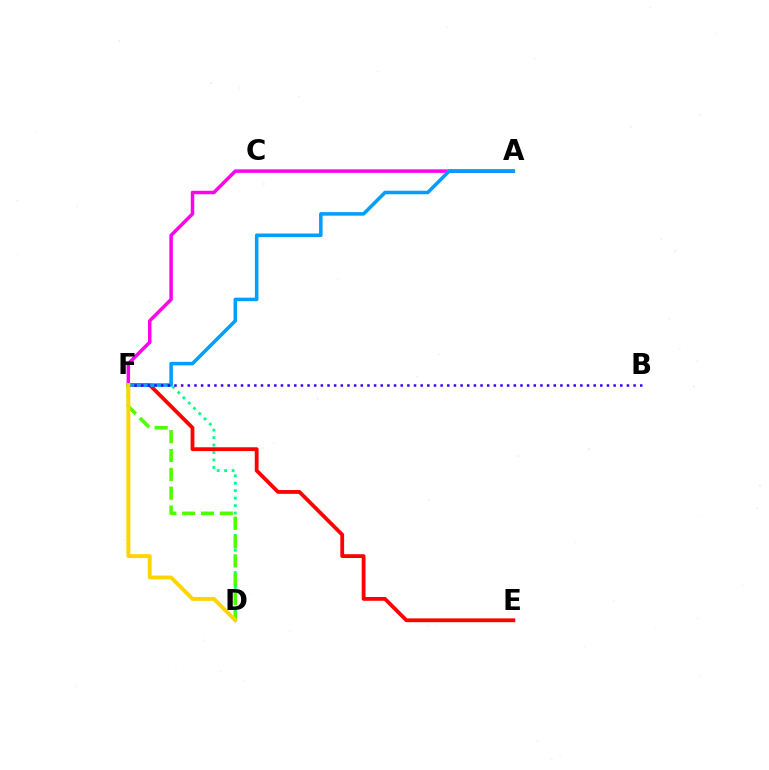{('A', 'F'): [{'color': '#ff00ed', 'line_style': 'solid', 'thickness': 2.5}, {'color': '#009eff', 'line_style': 'solid', 'thickness': 2.55}], ('E', 'F'): [{'color': '#ff0000', 'line_style': 'solid', 'thickness': 2.74}], ('D', 'F'): [{'color': '#00ff86', 'line_style': 'dotted', 'thickness': 2.02}, {'color': '#4fff00', 'line_style': 'dashed', 'thickness': 2.56}, {'color': '#ffd500', 'line_style': 'solid', 'thickness': 2.8}], ('B', 'F'): [{'color': '#3700ff', 'line_style': 'dotted', 'thickness': 1.81}]}